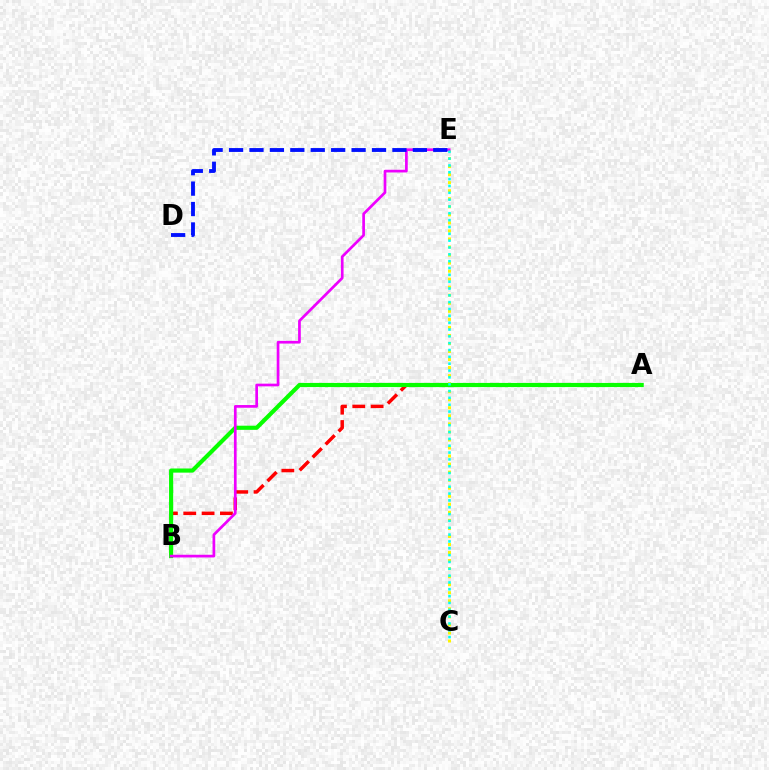{('A', 'B'): [{'color': '#ff0000', 'line_style': 'dashed', 'thickness': 2.49}, {'color': '#08ff00', 'line_style': 'solid', 'thickness': 2.98}], ('C', 'E'): [{'color': '#fcf500', 'line_style': 'dotted', 'thickness': 2.18}, {'color': '#00fff6', 'line_style': 'dotted', 'thickness': 1.86}], ('B', 'E'): [{'color': '#ee00ff', 'line_style': 'solid', 'thickness': 1.94}], ('D', 'E'): [{'color': '#0010ff', 'line_style': 'dashed', 'thickness': 2.77}]}